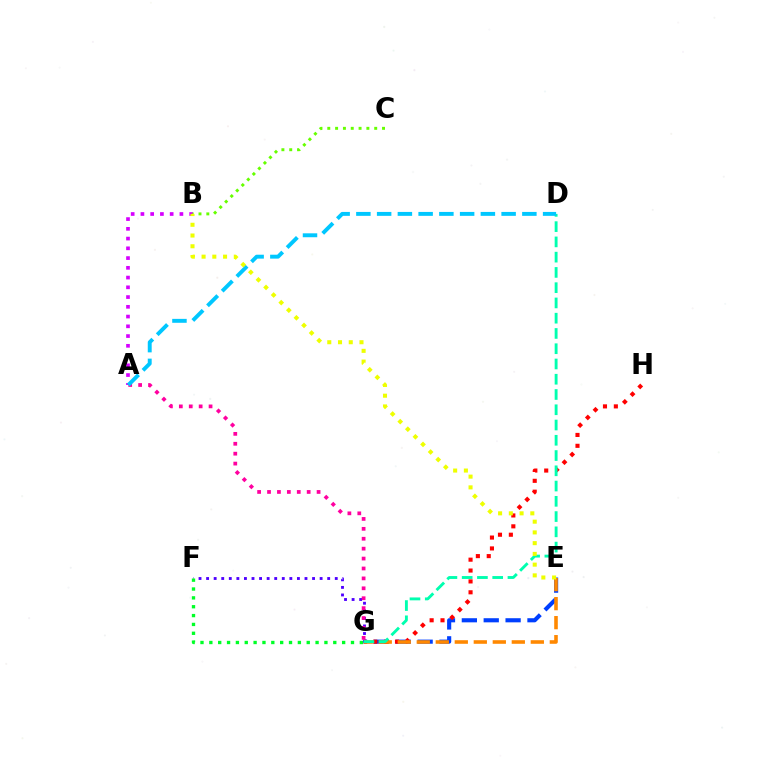{('E', 'G'): [{'color': '#003fff', 'line_style': 'dashed', 'thickness': 2.97}, {'color': '#ff8800', 'line_style': 'dashed', 'thickness': 2.58}], ('A', 'B'): [{'color': '#d600ff', 'line_style': 'dotted', 'thickness': 2.65}], ('G', 'H'): [{'color': '#ff0000', 'line_style': 'dotted', 'thickness': 2.95}], ('F', 'G'): [{'color': '#4f00ff', 'line_style': 'dotted', 'thickness': 2.06}, {'color': '#00ff27', 'line_style': 'dotted', 'thickness': 2.41}], ('D', 'G'): [{'color': '#00ffaf', 'line_style': 'dashed', 'thickness': 2.07}], ('A', 'G'): [{'color': '#ff00a0', 'line_style': 'dotted', 'thickness': 2.69}], ('B', 'C'): [{'color': '#66ff00', 'line_style': 'dotted', 'thickness': 2.12}], ('A', 'D'): [{'color': '#00c7ff', 'line_style': 'dashed', 'thickness': 2.82}], ('B', 'E'): [{'color': '#eeff00', 'line_style': 'dotted', 'thickness': 2.92}]}